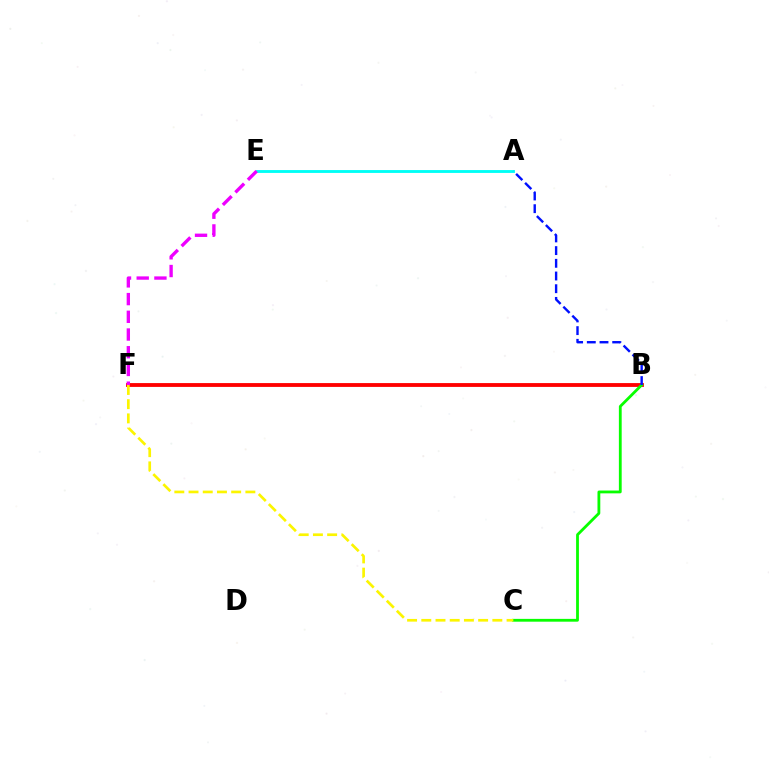{('A', 'E'): [{'color': '#00fff6', 'line_style': 'solid', 'thickness': 2.06}], ('B', 'F'): [{'color': '#ff0000', 'line_style': 'solid', 'thickness': 2.76}], ('B', 'C'): [{'color': '#08ff00', 'line_style': 'solid', 'thickness': 2.02}], ('A', 'B'): [{'color': '#0010ff', 'line_style': 'dashed', 'thickness': 1.72}], ('C', 'F'): [{'color': '#fcf500', 'line_style': 'dashed', 'thickness': 1.93}], ('E', 'F'): [{'color': '#ee00ff', 'line_style': 'dashed', 'thickness': 2.41}]}